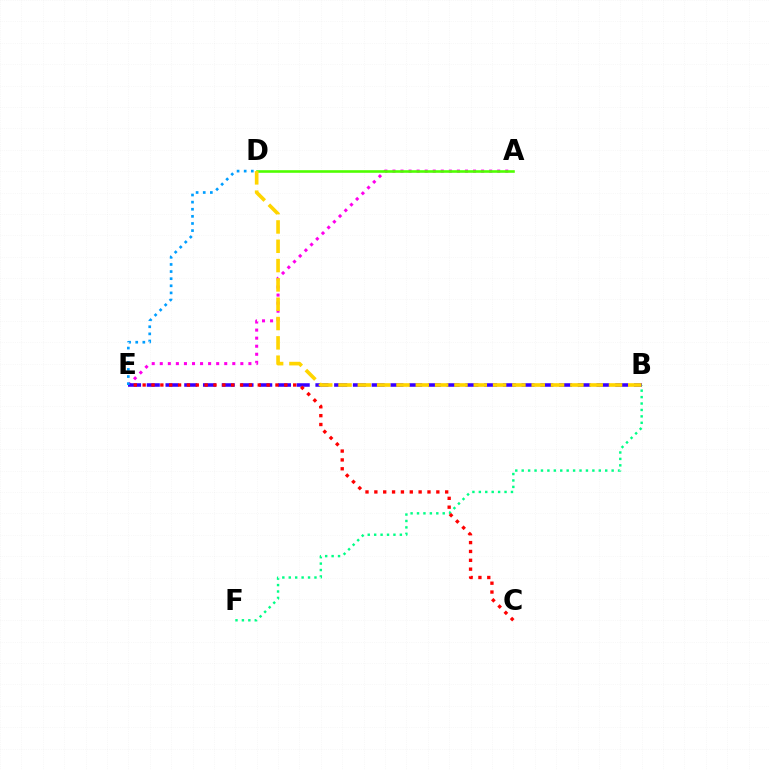{('A', 'E'): [{'color': '#ff00ed', 'line_style': 'dotted', 'thickness': 2.19}], ('B', 'F'): [{'color': '#00ff86', 'line_style': 'dotted', 'thickness': 1.75}], ('B', 'E'): [{'color': '#3700ff', 'line_style': 'dashed', 'thickness': 2.55}], ('D', 'E'): [{'color': '#009eff', 'line_style': 'dotted', 'thickness': 1.93}], ('C', 'E'): [{'color': '#ff0000', 'line_style': 'dotted', 'thickness': 2.41}], ('A', 'D'): [{'color': '#4fff00', 'line_style': 'solid', 'thickness': 1.87}], ('B', 'D'): [{'color': '#ffd500', 'line_style': 'dashed', 'thickness': 2.62}]}